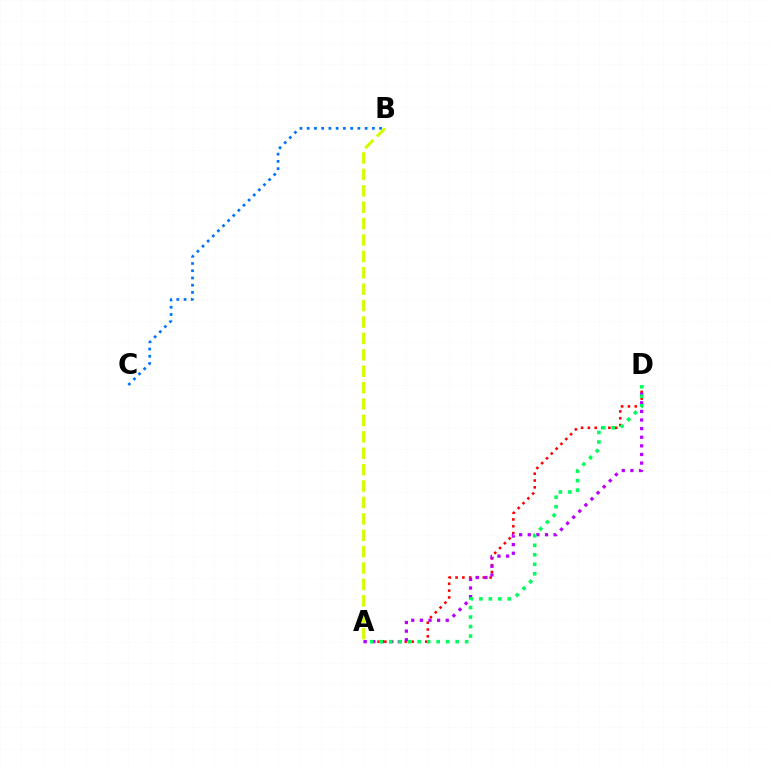{('B', 'C'): [{'color': '#0074ff', 'line_style': 'dotted', 'thickness': 1.97}], ('A', 'D'): [{'color': '#ff0000', 'line_style': 'dotted', 'thickness': 1.85}, {'color': '#b900ff', 'line_style': 'dotted', 'thickness': 2.34}, {'color': '#00ff5c', 'line_style': 'dotted', 'thickness': 2.58}], ('A', 'B'): [{'color': '#d1ff00', 'line_style': 'dashed', 'thickness': 2.23}]}